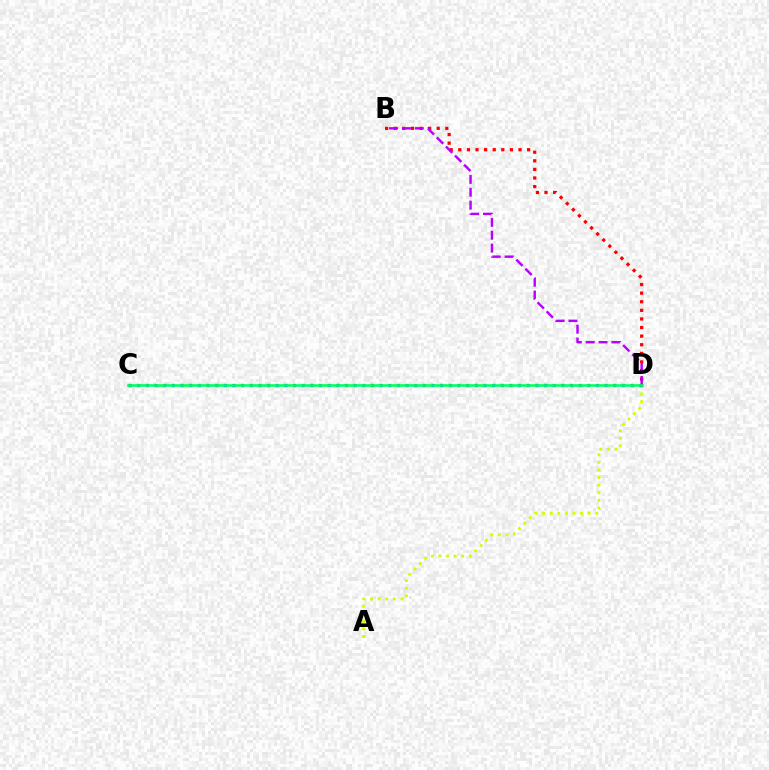{('A', 'D'): [{'color': '#d1ff00', 'line_style': 'dotted', 'thickness': 2.06}], ('C', 'D'): [{'color': '#0074ff', 'line_style': 'dotted', 'thickness': 2.35}, {'color': '#00ff5c', 'line_style': 'solid', 'thickness': 1.86}], ('B', 'D'): [{'color': '#ff0000', 'line_style': 'dotted', 'thickness': 2.34}, {'color': '#b900ff', 'line_style': 'dashed', 'thickness': 1.75}]}